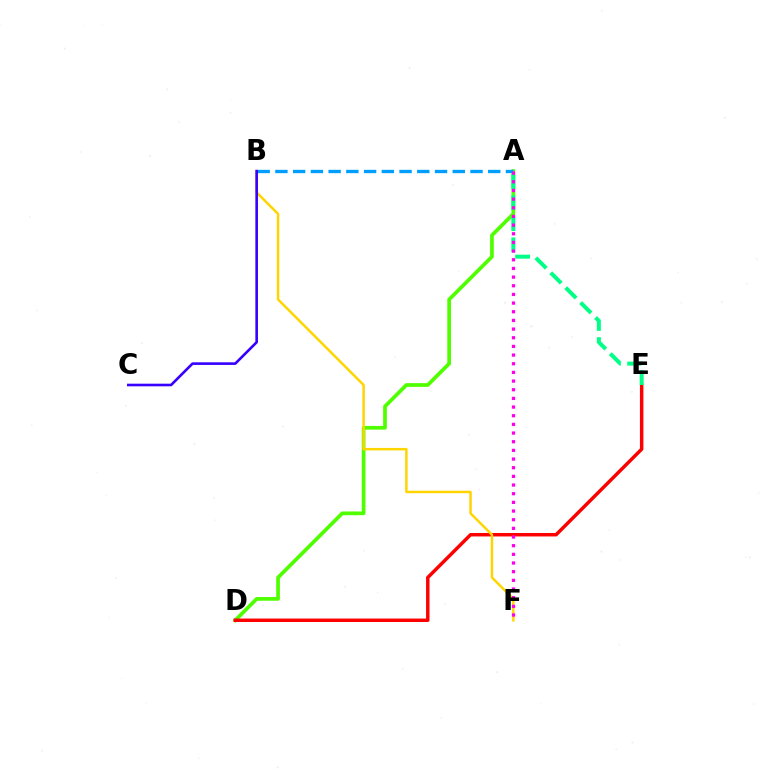{('A', 'D'): [{'color': '#4fff00', 'line_style': 'solid', 'thickness': 2.67}], ('D', 'E'): [{'color': '#ff0000', 'line_style': 'solid', 'thickness': 2.49}], ('A', 'B'): [{'color': '#009eff', 'line_style': 'dashed', 'thickness': 2.41}], ('B', 'F'): [{'color': '#ffd500', 'line_style': 'solid', 'thickness': 1.77}], ('B', 'C'): [{'color': '#3700ff', 'line_style': 'solid', 'thickness': 1.89}], ('A', 'E'): [{'color': '#00ff86', 'line_style': 'dashed', 'thickness': 2.87}], ('A', 'F'): [{'color': '#ff00ed', 'line_style': 'dotted', 'thickness': 2.35}]}